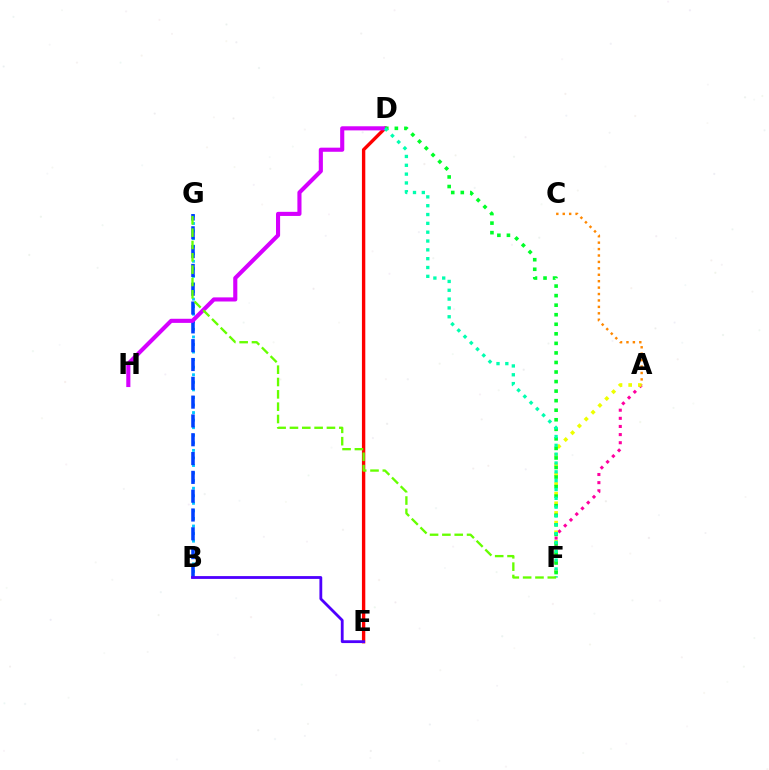{('A', 'F'): [{'color': '#ff00a0', 'line_style': 'dotted', 'thickness': 2.21}, {'color': '#eeff00', 'line_style': 'dotted', 'thickness': 2.63}], ('A', 'C'): [{'color': '#ff8800', 'line_style': 'dotted', 'thickness': 1.75}], ('B', 'G'): [{'color': '#00c7ff', 'line_style': 'dotted', 'thickness': 2.05}, {'color': '#003fff', 'line_style': 'dashed', 'thickness': 2.56}], ('D', 'E'): [{'color': '#ff0000', 'line_style': 'solid', 'thickness': 2.43}], ('D', 'H'): [{'color': '#d600ff', 'line_style': 'solid', 'thickness': 2.96}], ('D', 'F'): [{'color': '#00ff27', 'line_style': 'dotted', 'thickness': 2.59}, {'color': '#00ffaf', 'line_style': 'dotted', 'thickness': 2.4}], ('B', 'E'): [{'color': '#4f00ff', 'line_style': 'solid', 'thickness': 2.02}], ('F', 'G'): [{'color': '#66ff00', 'line_style': 'dashed', 'thickness': 1.68}]}